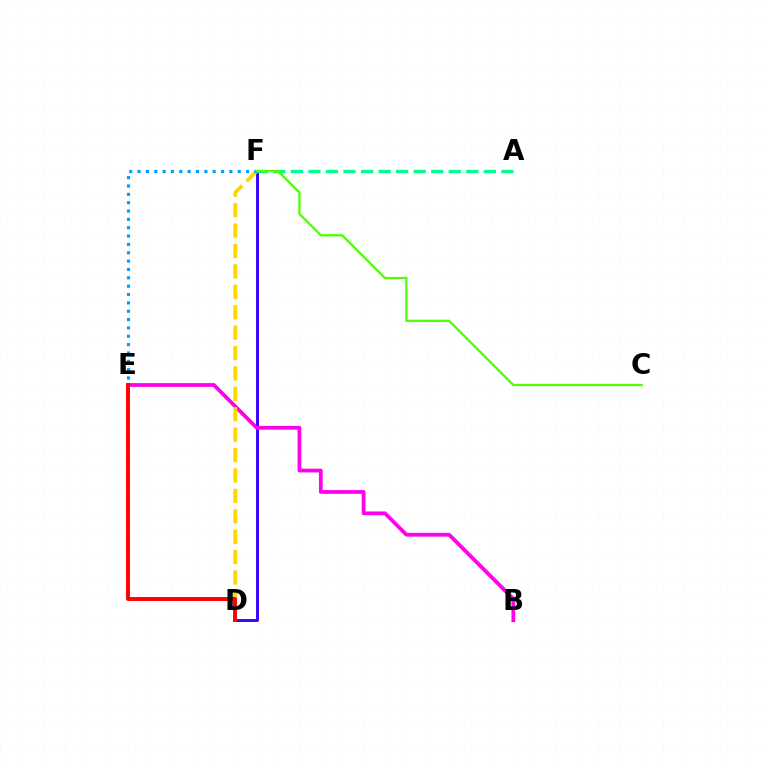{('D', 'F'): [{'color': '#3700ff', 'line_style': 'solid', 'thickness': 2.09}, {'color': '#ffd500', 'line_style': 'dashed', 'thickness': 2.77}], ('B', 'E'): [{'color': '#ff00ed', 'line_style': 'solid', 'thickness': 2.72}], ('A', 'F'): [{'color': '#00ff86', 'line_style': 'dashed', 'thickness': 2.38}], ('E', 'F'): [{'color': '#009eff', 'line_style': 'dotted', 'thickness': 2.27}], ('D', 'E'): [{'color': '#ff0000', 'line_style': 'solid', 'thickness': 2.83}], ('C', 'F'): [{'color': '#4fff00', 'line_style': 'solid', 'thickness': 1.63}]}